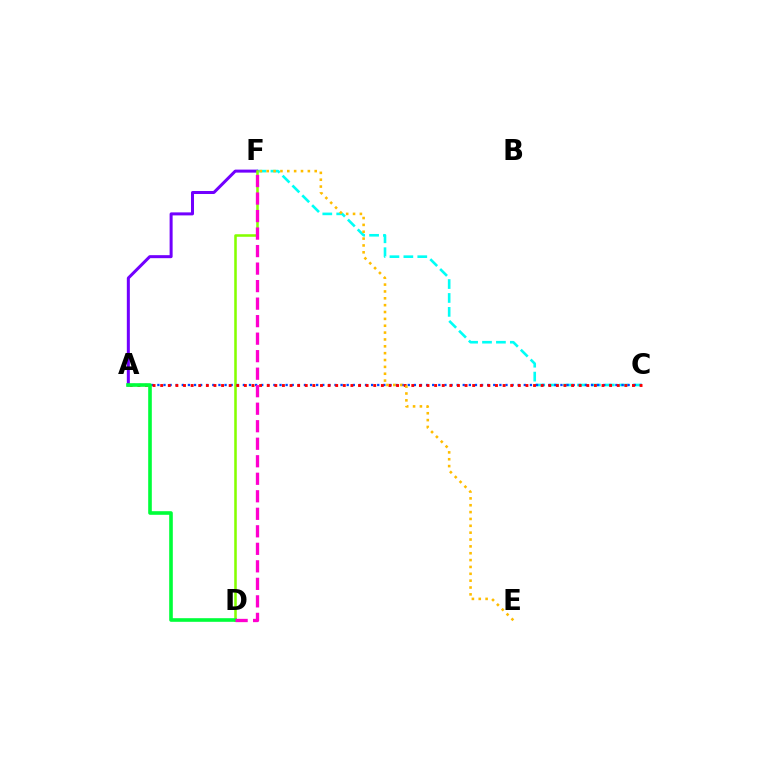{('C', 'F'): [{'color': '#00fff6', 'line_style': 'dashed', 'thickness': 1.89}], ('A', 'F'): [{'color': '#7200ff', 'line_style': 'solid', 'thickness': 2.17}], ('D', 'F'): [{'color': '#84ff00', 'line_style': 'solid', 'thickness': 1.84}, {'color': '#ff00cf', 'line_style': 'dashed', 'thickness': 2.38}], ('A', 'C'): [{'color': '#004bff', 'line_style': 'dotted', 'thickness': 1.66}, {'color': '#ff0000', 'line_style': 'dotted', 'thickness': 2.07}], ('A', 'D'): [{'color': '#00ff39', 'line_style': 'solid', 'thickness': 2.61}], ('E', 'F'): [{'color': '#ffbd00', 'line_style': 'dotted', 'thickness': 1.86}]}